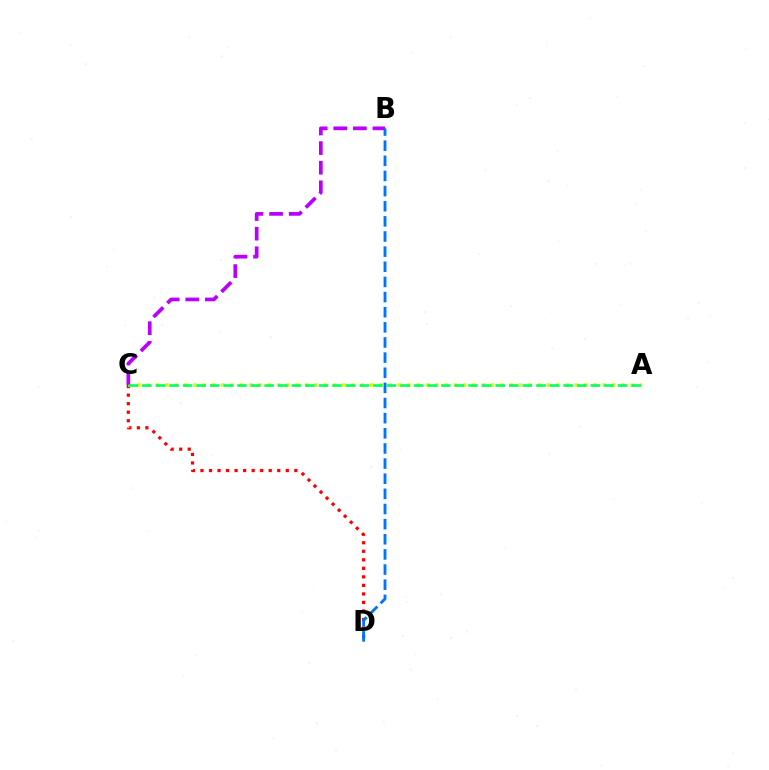{('C', 'D'): [{'color': '#ff0000', 'line_style': 'dotted', 'thickness': 2.32}], ('A', 'C'): [{'color': '#d1ff00', 'line_style': 'dotted', 'thickness': 2.53}, {'color': '#00ff5c', 'line_style': 'dashed', 'thickness': 1.85}], ('B', 'C'): [{'color': '#b900ff', 'line_style': 'dashed', 'thickness': 2.66}], ('B', 'D'): [{'color': '#0074ff', 'line_style': 'dashed', 'thickness': 2.06}]}